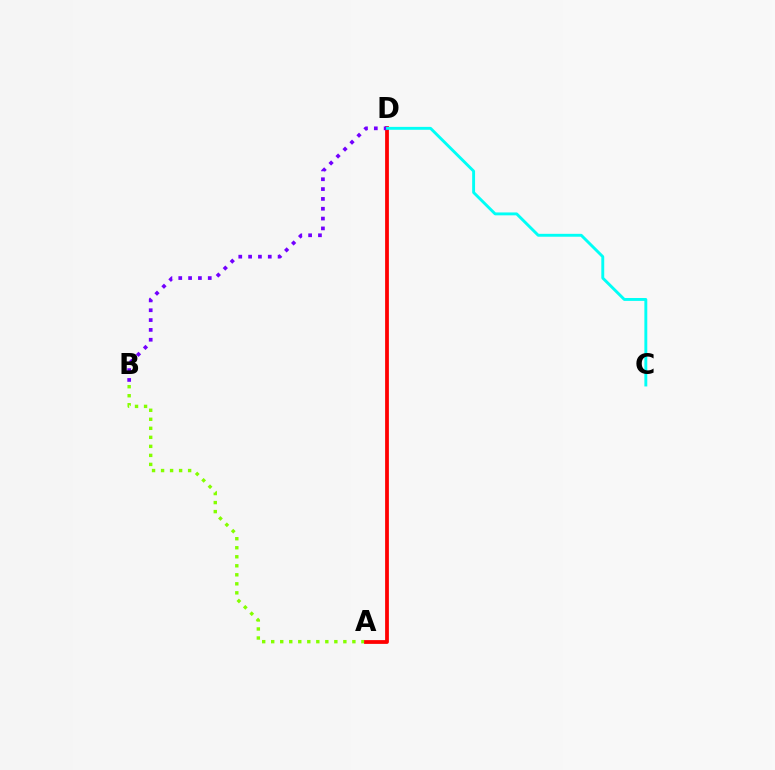{('A', 'B'): [{'color': '#84ff00', 'line_style': 'dotted', 'thickness': 2.45}], ('A', 'D'): [{'color': '#ff0000', 'line_style': 'solid', 'thickness': 2.72}], ('B', 'D'): [{'color': '#7200ff', 'line_style': 'dotted', 'thickness': 2.67}], ('C', 'D'): [{'color': '#00fff6', 'line_style': 'solid', 'thickness': 2.09}]}